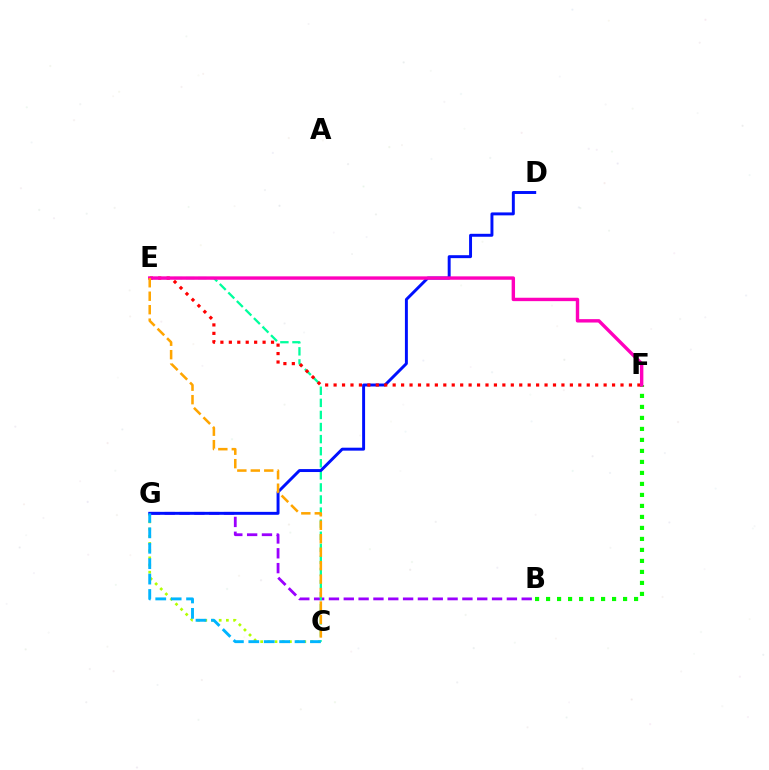{('B', 'G'): [{'color': '#9b00ff', 'line_style': 'dashed', 'thickness': 2.01}], ('B', 'F'): [{'color': '#08ff00', 'line_style': 'dotted', 'thickness': 2.99}], ('C', 'G'): [{'color': '#b3ff00', 'line_style': 'dotted', 'thickness': 1.95}, {'color': '#00b5ff', 'line_style': 'dashed', 'thickness': 2.09}], ('C', 'E'): [{'color': '#00ff9d', 'line_style': 'dashed', 'thickness': 1.64}, {'color': '#ffa500', 'line_style': 'dashed', 'thickness': 1.83}], ('D', 'G'): [{'color': '#0010ff', 'line_style': 'solid', 'thickness': 2.12}], ('E', 'F'): [{'color': '#ff0000', 'line_style': 'dotted', 'thickness': 2.29}, {'color': '#ff00bd', 'line_style': 'solid', 'thickness': 2.45}]}